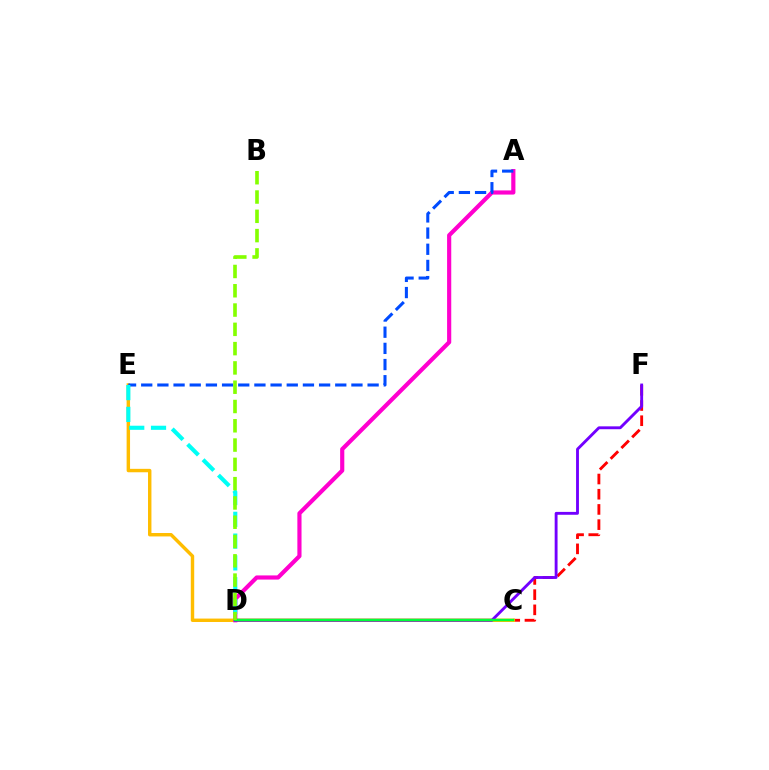{('C', 'F'): [{'color': '#ff0000', 'line_style': 'dashed', 'thickness': 2.07}], ('C', 'E'): [{'color': '#ffbd00', 'line_style': 'solid', 'thickness': 2.47}], ('A', 'D'): [{'color': '#ff00cf', 'line_style': 'solid', 'thickness': 2.99}], ('D', 'F'): [{'color': '#7200ff', 'line_style': 'solid', 'thickness': 2.07}], ('C', 'D'): [{'color': '#00ff39', 'line_style': 'solid', 'thickness': 1.75}], ('A', 'E'): [{'color': '#004bff', 'line_style': 'dashed', 'thickness': 2.2}], ('D', 'E'): [{'color': '#00fff6', 'line_style': 'dashed', 'thickness': 2.96}], ('B', 'D'): [{'color': '#84ff00', 'line_style': 'dashed', 'thickness': 2.62}]}